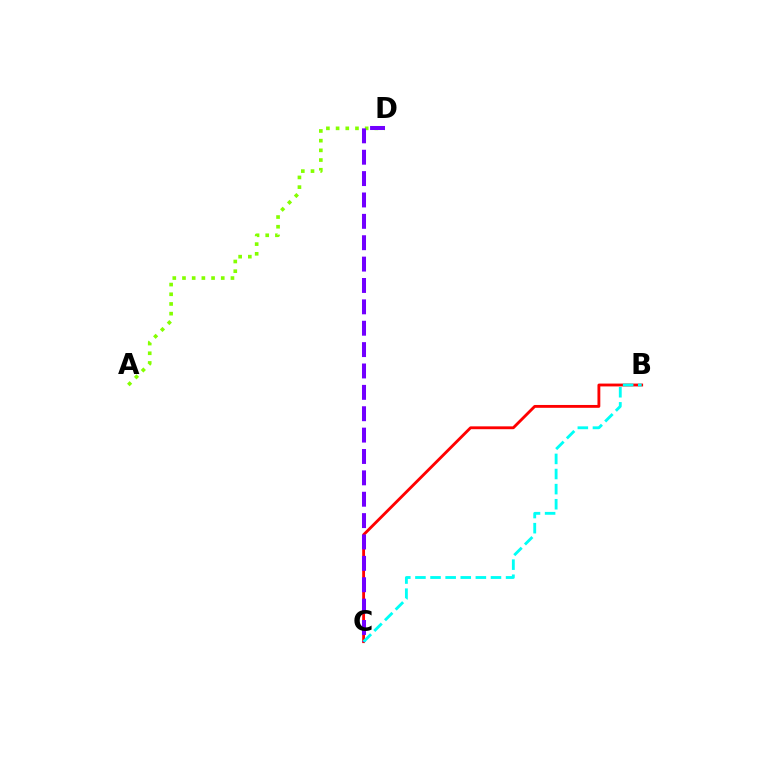{('B', 'C'): [{'color': '#ff0000', 'line_style': 'solid', 'thickness': 2.05}, {'color': '#00fff6', 'line_style': 'dashed', 'thickness': 2.05}], ('A', 'D'): [{'color': '#84ff00', 'line_style': 'dotted', 'thickness': 2.63}], ('C', 'D'): [{'color': '#7200ff', 'line_style': 'dashed', 'thickness': 2.9}]}